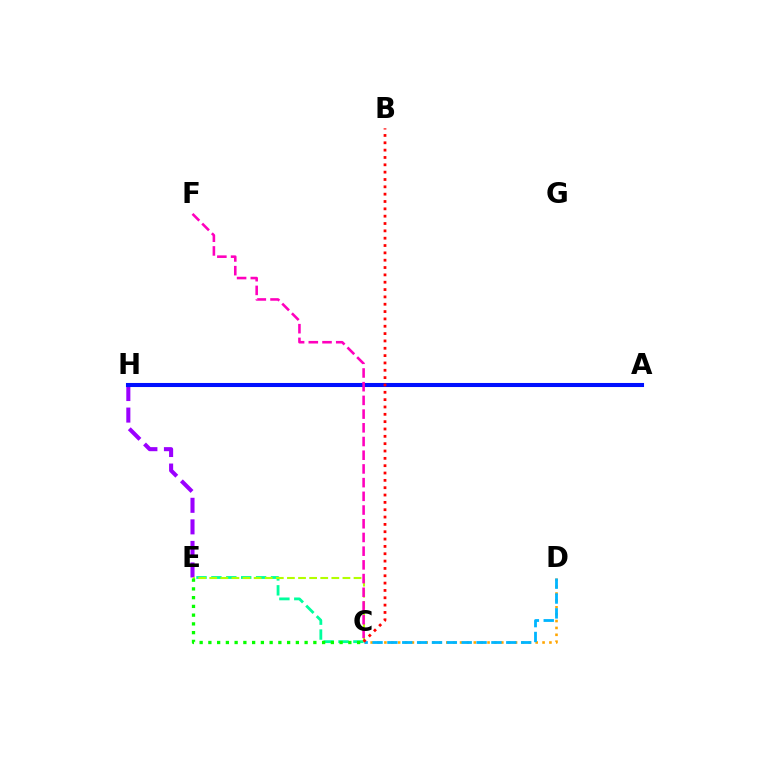{('C', 'E'): [{'color': '#00ff9d', 'line_style': 'dashed', 'thickness': 2.02}, {'color': '#b3ff00', 'line_style': 'dashed', 'thickness': 1.51}, {'color': '#08ff00', 'line_style': 'dotted', 'thickness': 2.38}], ('E', 'H'): [{'color': '#9b00ff', 'line_style': 'dashed', 'thickness': 2.93}], ('C', 'D'): [{'color': '#ffa500', 'line_style': 'dotted', 'thickness': 1.87}, {'color': '#00b5ff', 'line_style': 'dashed', 'thickness': 2.02}], ('A', 'H'): [{'color': '#0010ff', 'line_style': 'solid', 'thickness': 2.92}], ('C', 'F'): [{'color': '#ff00bd', 'line_style': 'dashed', 'thickness': 1.86}], ('B', 'C'): [{'color': '#ff0000', 'line_style': 'dotted', 'thickness': 1.99}]}